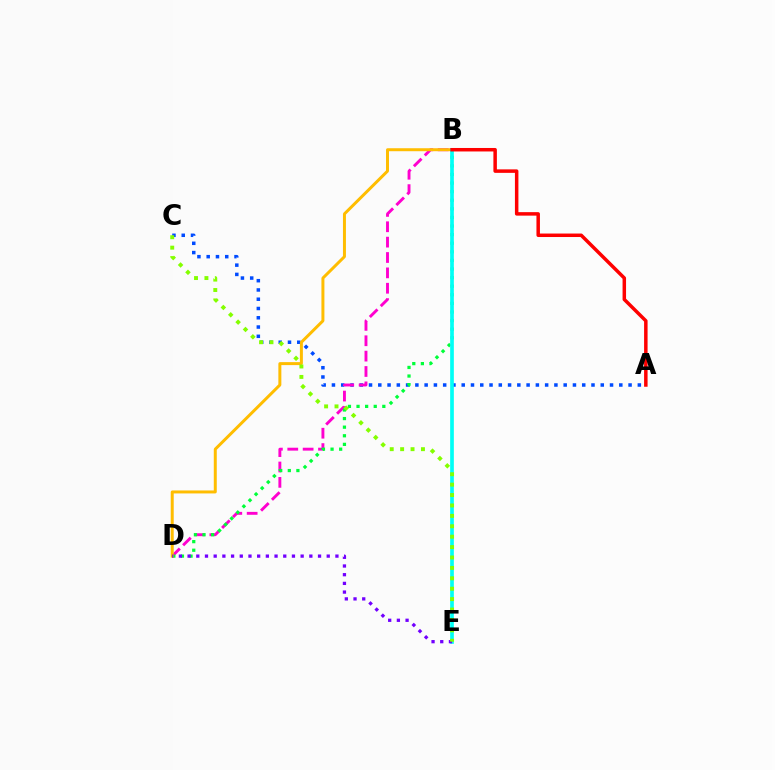{('A', 'C'): [{'color': '#004bff', 'line_style': 'dotted', 'thickness': 2.52}], ('B', 'D'): [{'color': '#ff00cf', 'line_style': 'dashed', 'thickness': 2.09}, {'color': '#00ff39', 'line_style': 'dotted', 'thickness': 2.34}, {'color': '#ffbd00', 'line_style': 'solid', 'thickness': 2.14}], ('B', 'E'): [{'color': '#00fff6', 'line_style': 'solid', 'thickness': 2.65}], ('D', 'E'): [{'color': '#7200ff', 'line_style': 'dotted', 'thickness': 2.36}], ('C', 'E'): [{'color': '#84ff00', 'line_style': 'dotted', 'thickness': 2.83}], ('A', 'B'): [{'color': '#ff0000', 'line_style': 'solid', 'thickness': 2.51}]}